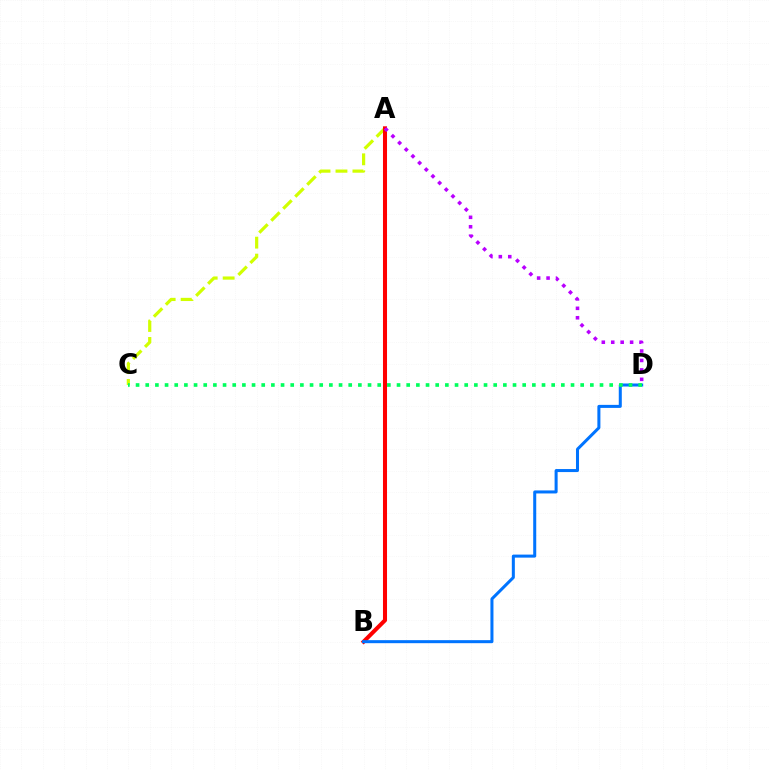{('A', 'C'): [{'color': '#d1ff00', 'line_style': 'dashed', 'thickness': 2.3}], ('A', 'B'): [{'color': '#ff0000', 'line_style': 'solid', 'thickness': 2.91}], ('A', 'D'): [{'color': '#b900ff', 'line_style': 'dotted', 'thickness': 2.56}], ('B', 'D'): [{'color': '#0074ff', 'line_style': 'solid', 'thickness': 2.18}], ('C', 'D'): [{'color': '#00ff5c', 'line_style': 'dotted', 'thickness': 2.63}]}